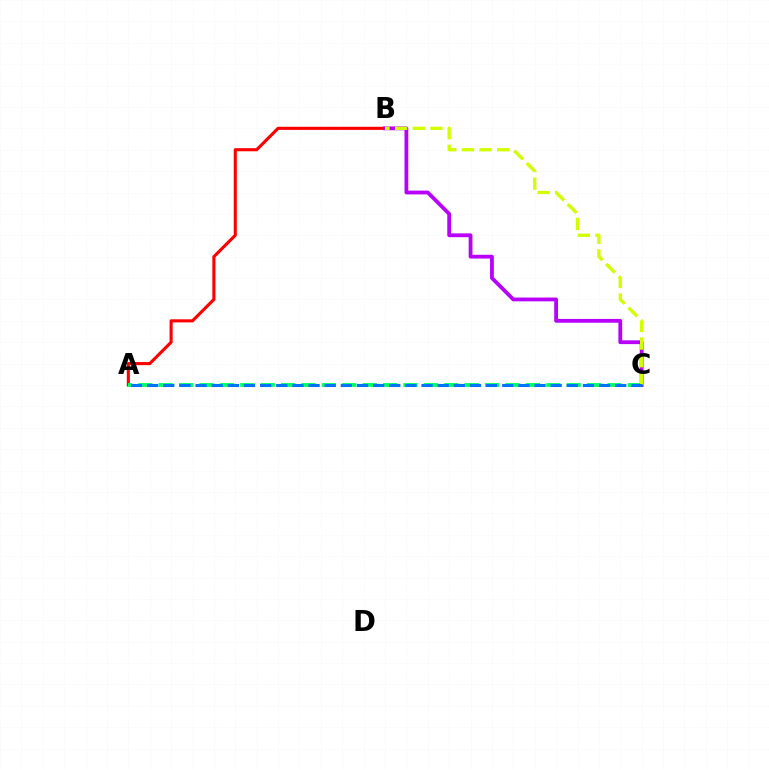{('A', 'B'): [{'color': '#ff0000', 'line_style': 'solid', 'thickness': 2.23}], ('B', 'C'): [{'color': '#b900ff', 'line_style': 'solid', 'thickness': 2.73}, {'color': '#d1ff00', 'line_style': 'dashed', 'thickness': 2.4}], ('A', 'C'): [{'color': '#00ff5c', 'line_style': 'dashed', 'thickness': 2.77}, {'color': '#0074ff', 'line_style': 'dashed', 'thickness': 2.19}]}